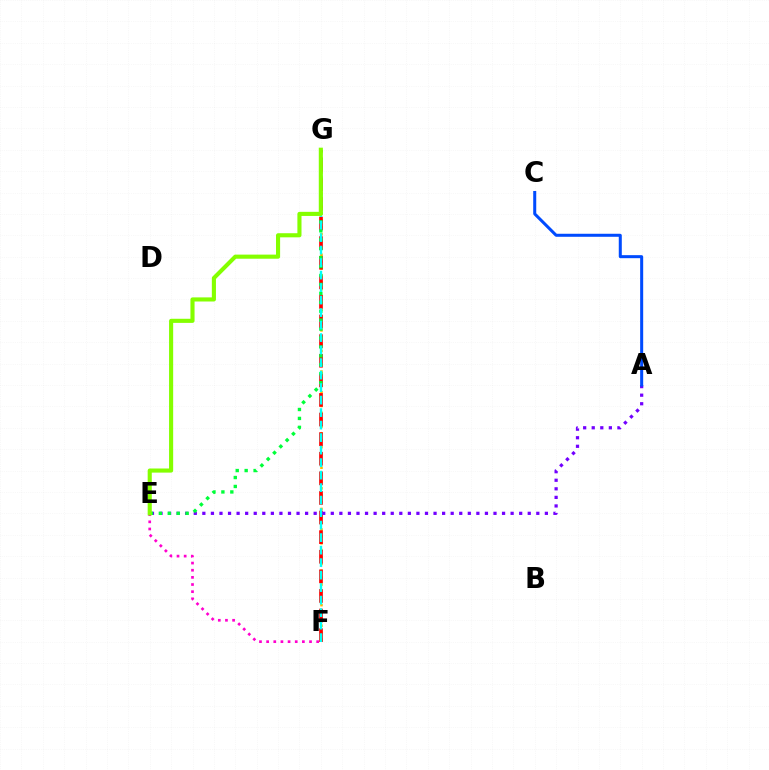{('F', 'G'): [{'color': '#ffbd00', 'line_style': 'dotted', 'thickness': 1.87}, {'color': '#ff0000', 'line_style': 'dashed', 'thickness': 2.66}, {'color': '#00fff6', 'line_style': 'dashed', 'thickness': 1.7}], ('A', 'E'): [{'color': '#7200ff', 'line_style': 'dotted', 'thickness': 2.33}], ('E', 'G'): [{'color': '#00ff39', 'line_style': 'dotted', 'thickness': 2.43}, {'color': '#84ff00', 'line_style': 'solid', 'thickness': 2.96}], ('E', 'F'): [{'color': '#ff00cf', 'line_style': 'dotted', 'thickness': 1.94}], ('A', 'C'): [{'color': '#004bff', 'line_style': 'solid', 'thickness': 2.18}]}